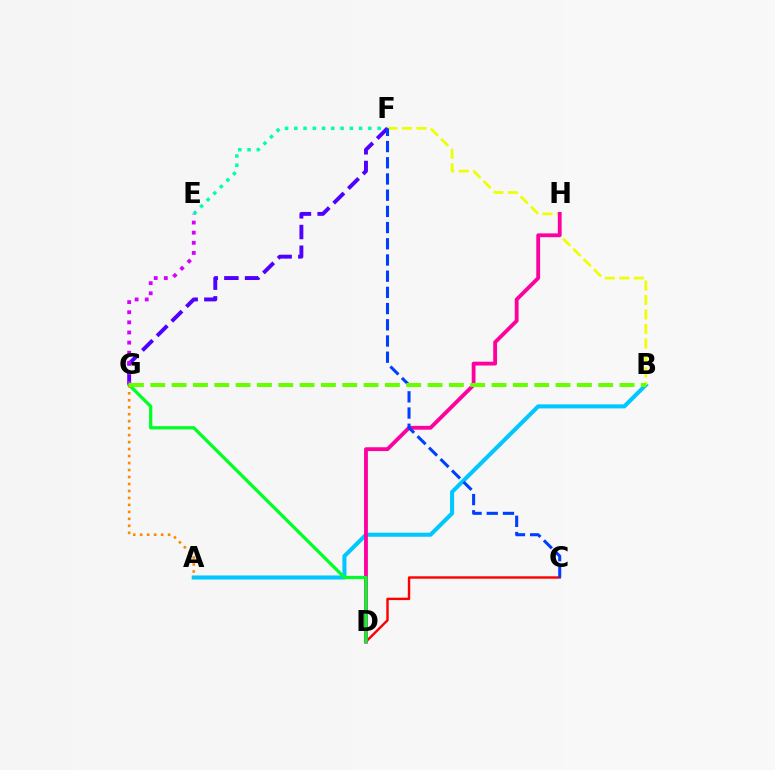{('A', 'B'): [{'color': '#00c7ff', 'line_style': 'solid', 'thickness': 2.93}], ('E', 'F'): [{'color': '#00ffaf', 'line_style': 'dotted', 'thickness': 2.52}], ('C', 'D'): [{'color': '#ff0000', 'line_style': 'solid', 'thickness': 1.74}], ('B', 'F'): [{'color': '#eeff00', 'line_style': 'dashed', 'thickness': 1.97}], ('F', 'G'): [{'color': '#4f00ff', 'line_style': 'dashed', 'thickness': 2.81}], ('D', 'H'): [{'color': '#ff00a0', 'line_style': 'solid', 'thickness': 2.76}], ('E', 'G'): [{'color': '#d600ff', 'line_style': 'dotted', 'thickness': 2.75}], ('D', 'G'): [{'color': '#00ff27', 'line_style': 'solid', 'thickness': 2.35}], ('C', 'F'): [{'color': '#003fff', 'line_style': 'dashed', 'thickness': 2.2}], ('A', 'G'): [{'color': '#ff8800', 'line_style': 'dotted', 'thickness': 1.9}], ('B', 'G'): [{'color': '#66ff00', 'line_style': 'dashed', 'thickness': 2.9}]}